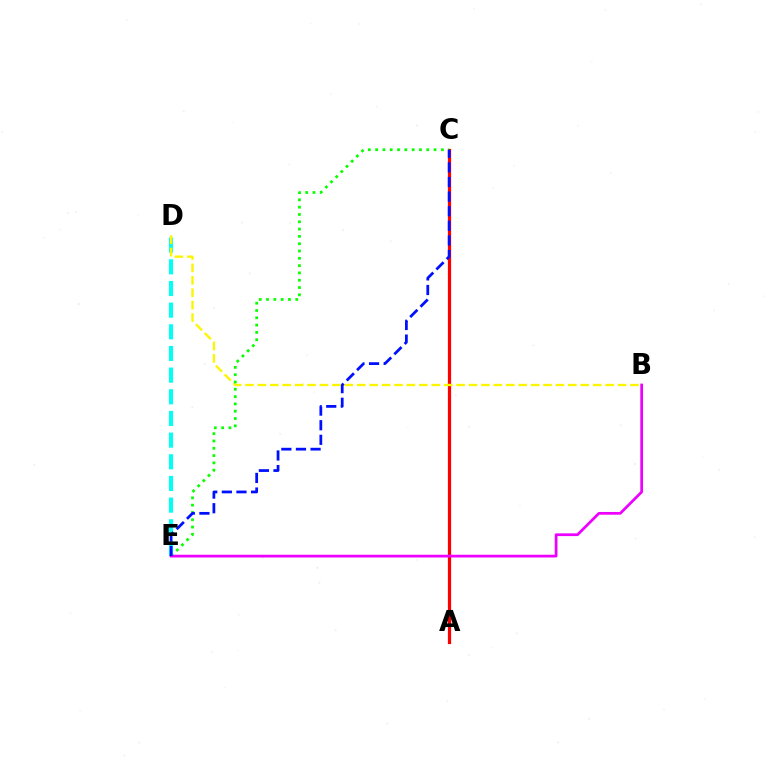{('D', 'E'): [{'color': '#00fff6', 'line_style': 'dashed', 'thickness': 2.94}], ('A', 'C'): [{'color': '#ff0000', 'line_style': 'solid', 'thickness': 2.32}], ('B', 'D'): [{'color': '#fcf500', 'line_style': 'dashed', 'thickness': 1.69}], ('C', 'E'): [{'color': '#08ff00', 'line_style': 'dotted', 'thickness': 1.98}, {'color': '#0010ff', 'line_style': 'dashed', 'thickness': 1.98}], ('B', 'E'): [{'color': '#ee00ff', 'line_style': 'solid', 'thickness': 1.97}]}